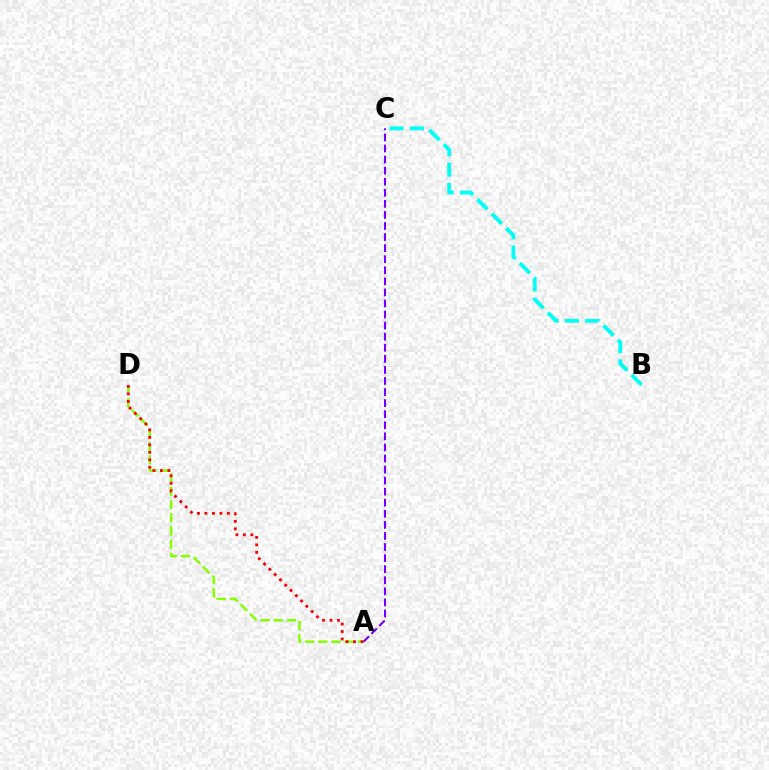{('A', 'D'): [{'color': '#84ff00', 'line_style': 'dashed', 'thickness': 1.79}, {'color': '#ff0000', 'line_style': 'dotted', 'thickness': 2.03}], ('B', 'C'): [{'color': '#00fff6', 'line_style': 'dashed', 'thickness': 2.76}], ('A', 'C'): [{'color': '#7200ff', 'line_style': 'dashed', 'thickness': 1.5}]}